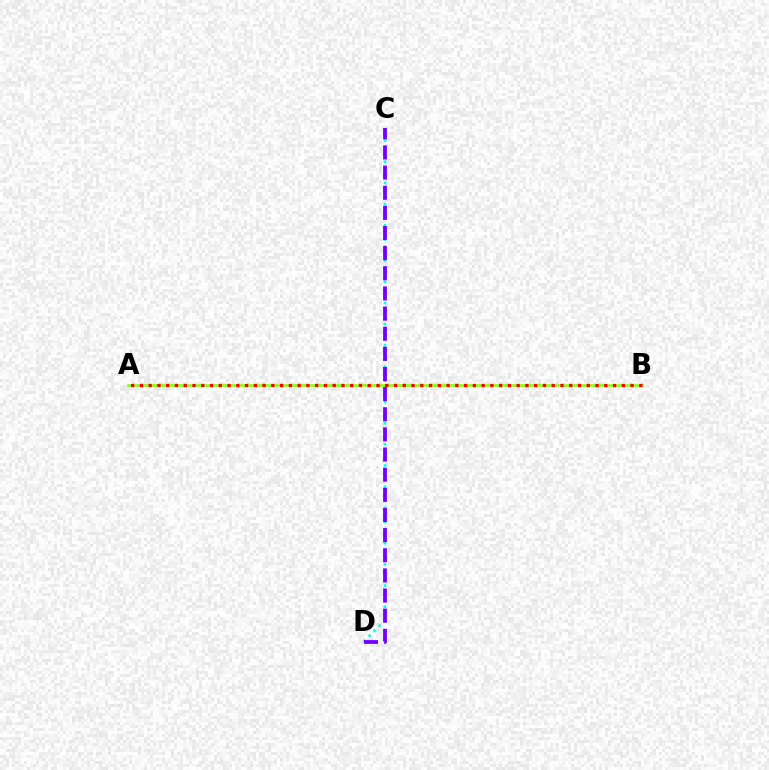{('C', 'D'): [{'color': '#00fff6', 'line_style': 'dotted', 'thickness': 1.92}, {'color': '#7200ff', 'line_style': 'dashed', 'thickness': 2.74}], ('A', 'B'): [{'color': '#84ff00', 'line_style': 'solid', 'thickness': 1.8}, {'color': '#ff0000', 'line_style': 'dotted', 'thickness': 2.38}]}